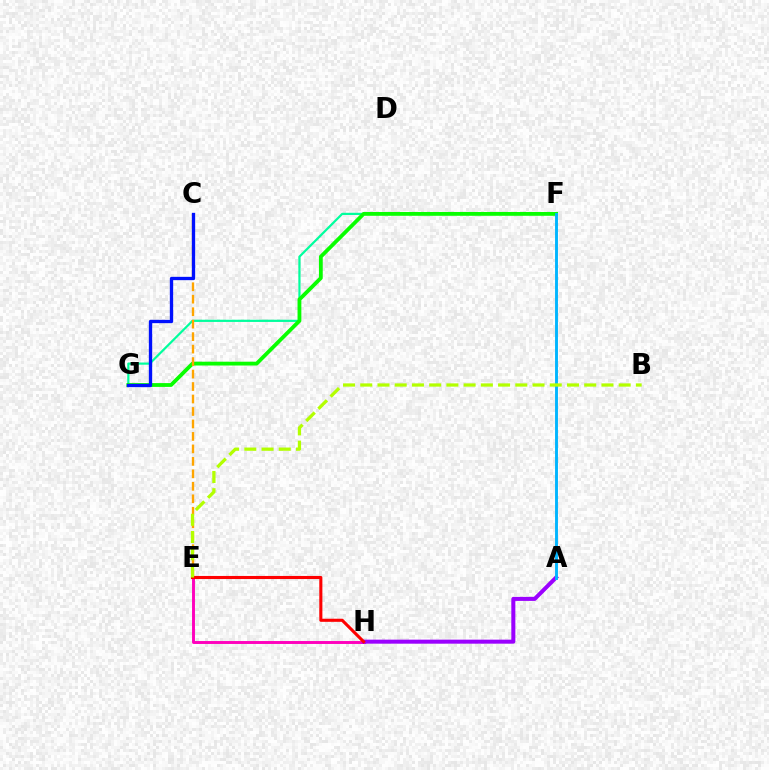{('F', 'G'): [{'color': '#00ff9d', 'line_style': 'solid', 'thickness': 1.58}, {'color': '#08ff00', 'line_style': 'solid', 'thickness': 2.74}], ('E', 'H'): [{'color': '#ff00bd', 'line_style': 'solid', 'thickness': 2.1}, {'color': '#ff0000', 'line_style': 'solid', 'thickness': 2.23}], ('C', 'E'): [{'color': '#ffa500', 'line_style': 'dashed', 'thickness': 1.69}], ('A', 'H'): [{'color': '#9b00ff', 'line_style': 'solid', 'thickness': 2.9}], ('C', 'G'): [{'color': '#0010ff', 'line_style': 'solid', 'thickness': 2.39}], ('A', 'F'): [{'color': '#00b5ff', 'line_style': 'solid', 'thickness': 2.09}], ('B', 'E'): [{'color': '#b3ff00', 'line_style': 'dashed', 'thickness': 2.34}]}